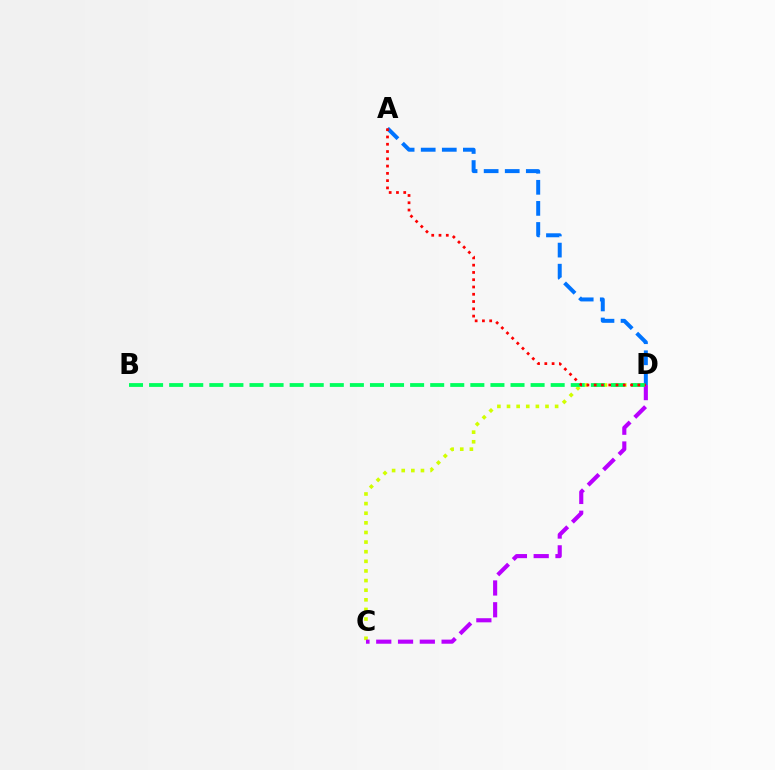{('C', 'D'): [{'color': '#d1ff00', 'line_style': 'dotted', 'thickness': 2.61}, {'color': '#b900ff', 'line_style': 'dashed', 'thickness': 2.96}], ('A', 'D'): [{'color': '#0074ff', 'line_style': 'dashed', 'thickness': 2.86}, {'color': '#ff0000', 'line_style': 'dotted', 'thickness': 1.98}], ('B', 'D'): [{'color': '#00ff5c', 'line_style': 'dashed', 'thickness': 2.73}]}